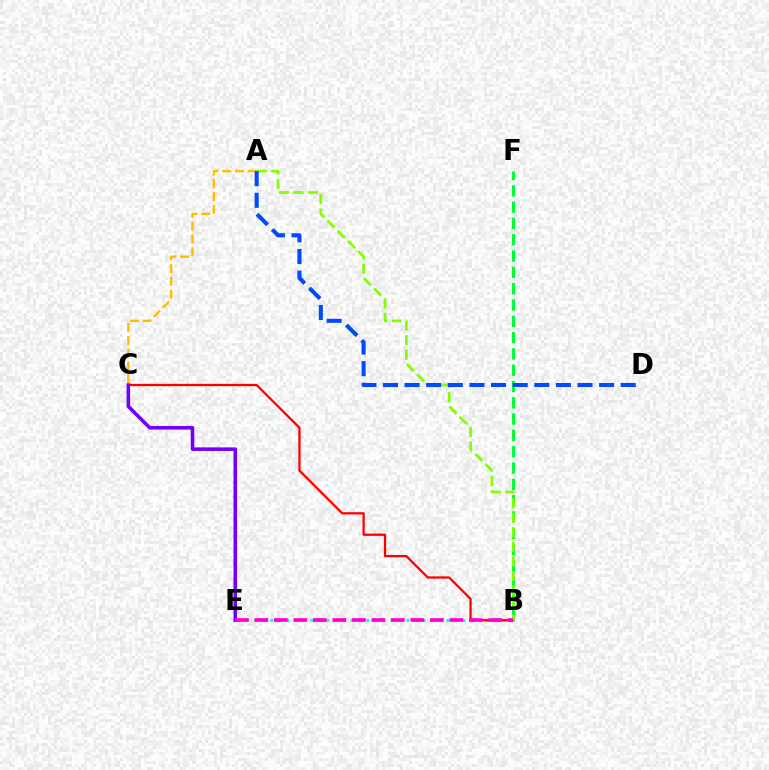{('B', 'E'): [{'color': '#00fff6', 'line_style': 'dotted', 'thickness': 2.17}, {'color': '#ff00cf', 'line_style': 'dashed', 'thickness': 2.65}], ('B', 'C'): [{'color': '#ff0000', 'line_style': 'solid', 'thickness': 1.64}], ('B', 'F'): [{'color': '#00ff39', 'line_style': 'dashed', 'thickness': 2.22}], ('C', 'E'): [{'color': '#7200ff', 'line_style': 'solid', 'thickness': 2.58}], ('A', 'C'): [{'color': '#ffbd00', 'line_style': 'dashed', 'thickness': 1.73}], ('A', 'B'): [{'color': '#84ff00', 'line_style': 'dashed', 'thickness': 1.97}], ('A', 'D'): [{'color': '#004bff', 'line_style': 'dashed', 'thickness': 2.94}]}